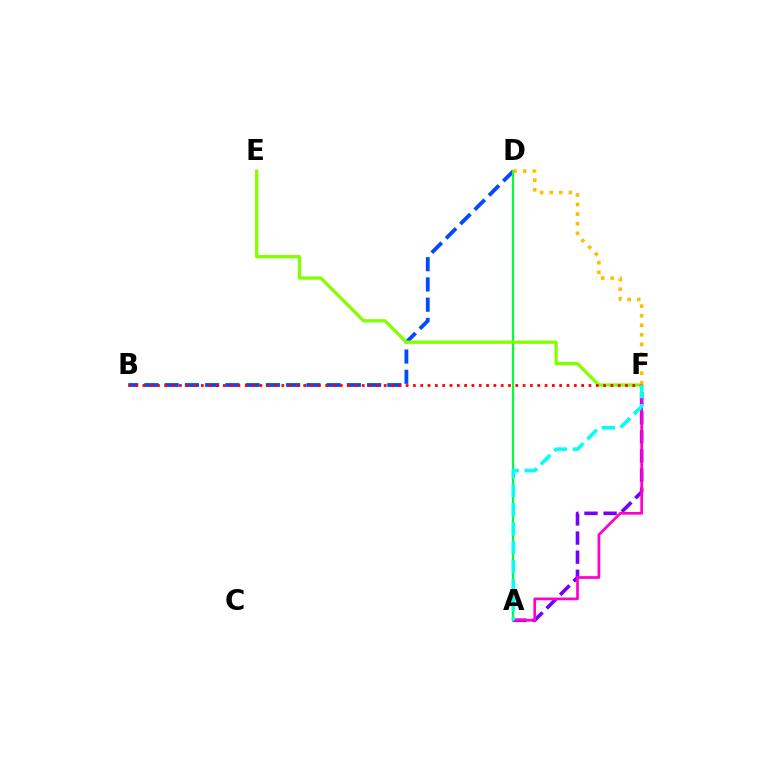{('A', 'F'): [{'color': '#7200ff', 'line_style': 'dashed', 'thickness': 2.6}, {'color': '#ff00cf', 'line_style': 'solid', 'thickness': 1.95}, {'color': '#00fff6', 'line_style': 'dashed', 'thickness': 2.58}], ('B', 'D'): [{'color': '#004bff', 'line_style': 'dashed', 'thickness': 2.75}], ('A', 'D'): [{'color': '#00ff39', 'line_style': 'solid', 'thickness': 1.6}], ('E', 'F'): [{'color': '#84ff00', 'line_style': 'solid', 'thickness': 2.36}], ('B', 'F'): [{'color': '#ff0000', 'line_style': 'dotted', 'thickness': 1.99}], ('D', 'F'): [{'color': '#ffbd00', 'line_style': 'dotted', 'thickness': 2.6}]}